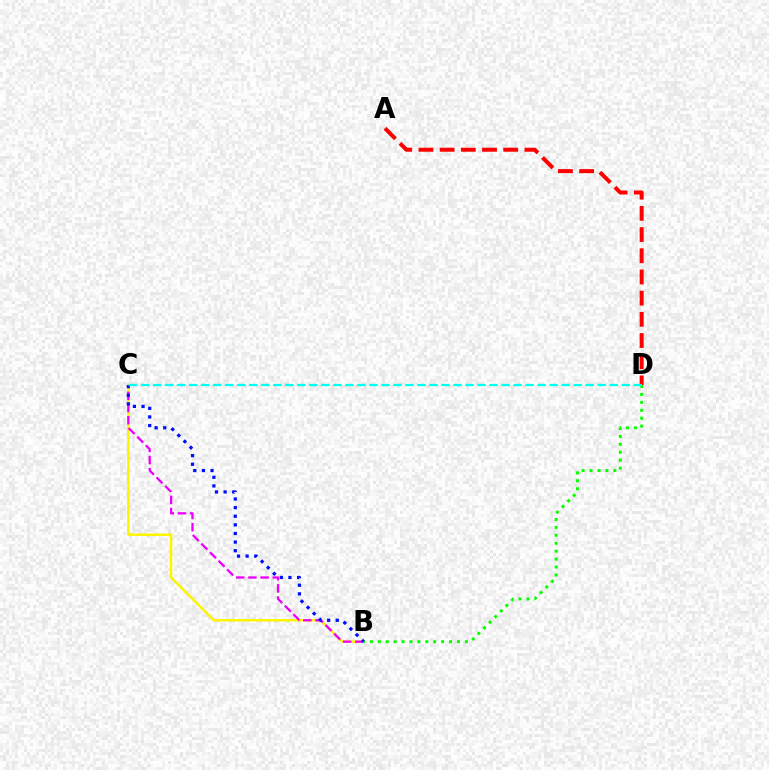{('B', 'C'): [{'color': '#fcf500', 'line_style': 'solid', 'thickness': 1.78}, {'color': '#ee00ff', 'line_style': 'dashed', 'thickness': 1.65}, {'color': '#0010ff', 'line_style': 'dotted', 'thickness': 2.34}], ('B', 'D'): [{'color': '#08ff00', 'line_style': 'dotted', 'thickness': 2.15}], ('A', 'D'): [{'color': '#ff0000', 'line_style': 'dashed', 'thickness': 2.88}], ('C', 'D'): [{'color': '#00fff6', 'line_style': 'dashed', 'thickness': 1.63}]}